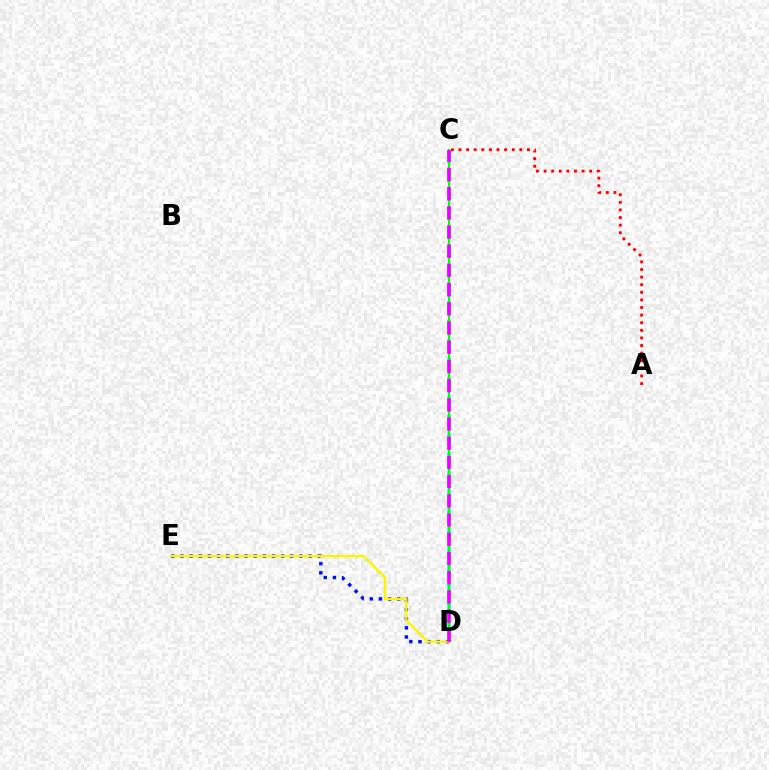{('D', 'E'): [{'color': '#0010ff', 'line_style': 'dotted', 'thickness': 2.49}, {'color': '#fcf500', 'line_style': 'solid', 'thickness': 1.71}], ('A', 'C'): [{'color': '#ff0000', 'line_style': 'dotted', 'thickness': 2.07}], ('C', 'D'): [{'color': '#00fff6', 'line_style': 'dashed', 'thickness': 2.56}, {'color': '#08ff00', 'line_style': 'solid', 'thickness': 1.51}, {'color': '#ee00ff', 'line_style': 'dashed', 'thickness': 2.61}]}